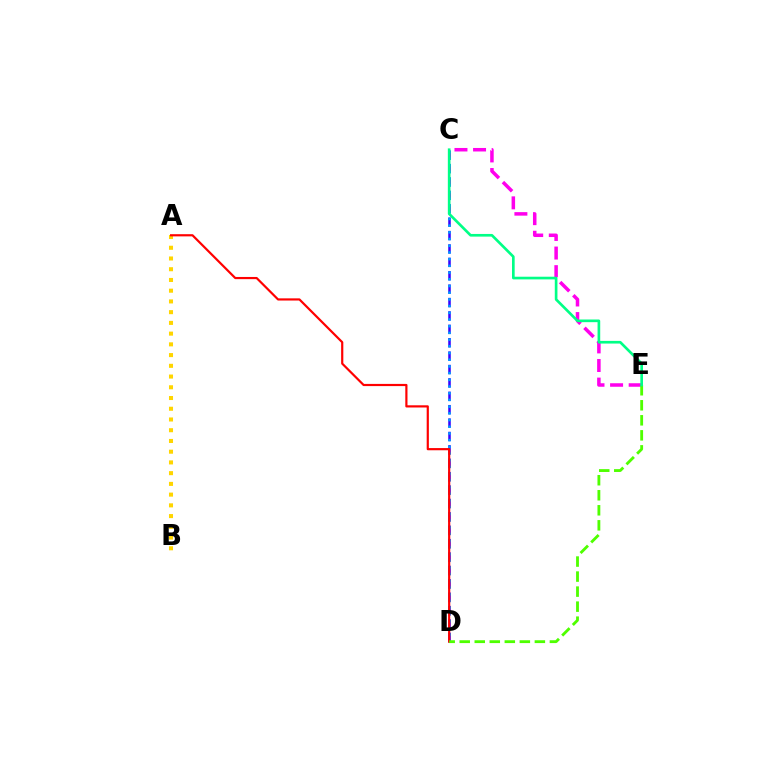{('C', 'D'): [{'color': '#3700ff', 'line_style': 'dashed', 'thickness': 1.82}, {'color': '#009eff', 'line_style': 'dotted', 'thickness': 1.82}], ('A', 'B'): [{'color': '#ffd500', 'line_style': 'dotted', 'thickness': 2.92}], ('C', 'E'): [{'color': '#ff00ed', 'line_style': 'dashed', 'thickness': 2.53}, {'color': '#00ff86', 'line_style': 'solid', 'thickness': 1.92}], ('A', 'D'): [{'color': '#ff0000', 'line_style': 'solid', 'thickness': 1.58}], ('D', 'E'): [{'color': '#4fff00', 'line_style': 'dashed', 'thickness': 2.04}]}